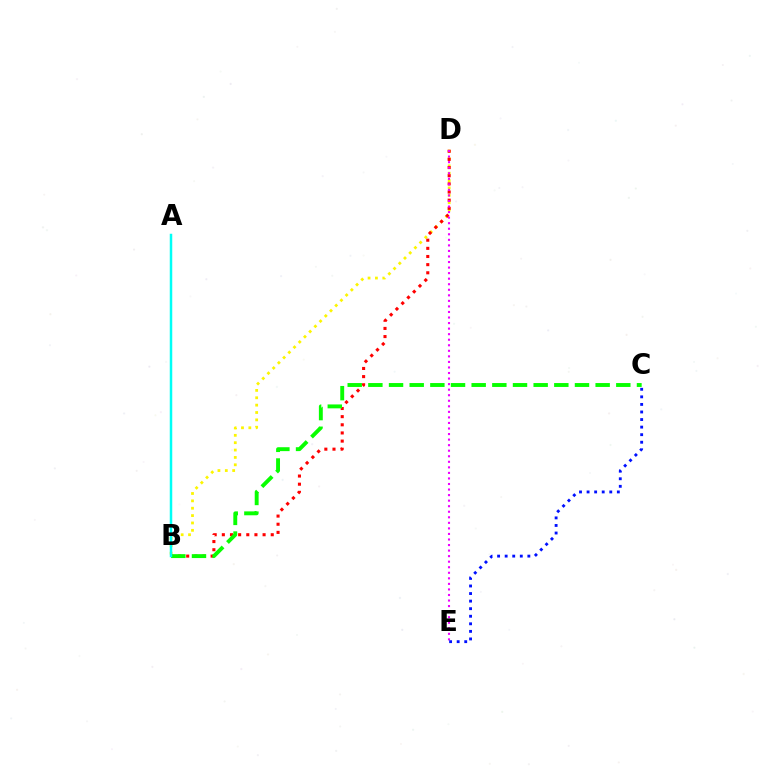{('B', 'D'): [{'color': '#fcf500', 'line_style': 'dotted', 'thickness': 2.0}, {'color': '#ff0000', 'line_style': 'dotted', 'thickness': 2.21}], ('D', 'E'): [{'color': '#ee00ff', 'line_style': 'dotted', 'thickness': 1.51}], ('B', 'C'): [{'color': '#08ff00', 'line_style': 'dashed', 'thickness': 2.81}], ('C', 'E'): [{'color': '#0010ff', 'line_style': 'dotted', 'thickness': 2.06}], ('A', 'B'): [{'color': '#00fff6', 'line_style': 'solid', 'thickness': 1.79}]}